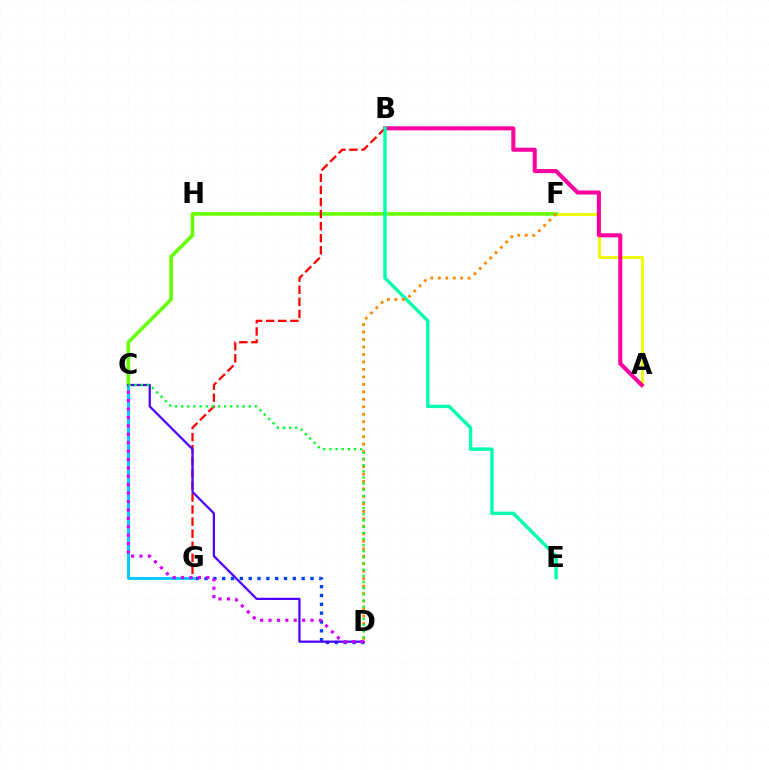{('A', 'F'): [{'color': '#eeff00', 'line_style': 'solid', 'thickness': 2.1}], ('D', 'G'): [{'color': '#003fff', 'line_style': 'dotted', 'thickness': 2.4}], ('C', 'F'): [{'color': '#66ff00', 'line_style': 'solid', 'thickness': 2.57}], ('A', 'B'): [{'color': '#ff00a0', 'line_style': 'solid', 'thickness': 2.92}], ('B', 'G'): [{'color': '#ff0000', 'line_style': 'dashed', 'thickness': 1.64}], ('C', 'G'): [{'color': '#00c7ff', 'line_style': 'solid', 'thickness': 2.1}], ('B', 'E'): [{'color': '#00ffaf', 'line_style': 'solid', 'thickness': 2.45}], ('C', 'D'): [{'color': '#4f00ff', 'line_style': 'solid', 'thickness': 1.62}, {'color': '#d600ff', 'line_style': 'dotted', 'thickness': 2.28}, {'color': '#00ff27', 'line_style': 'dotted', 'thickness': 1.67}], ('D', 'F'): [{'color': '#ff8800', 'line_style': 'dotted', 'thickness': 2.03}]}